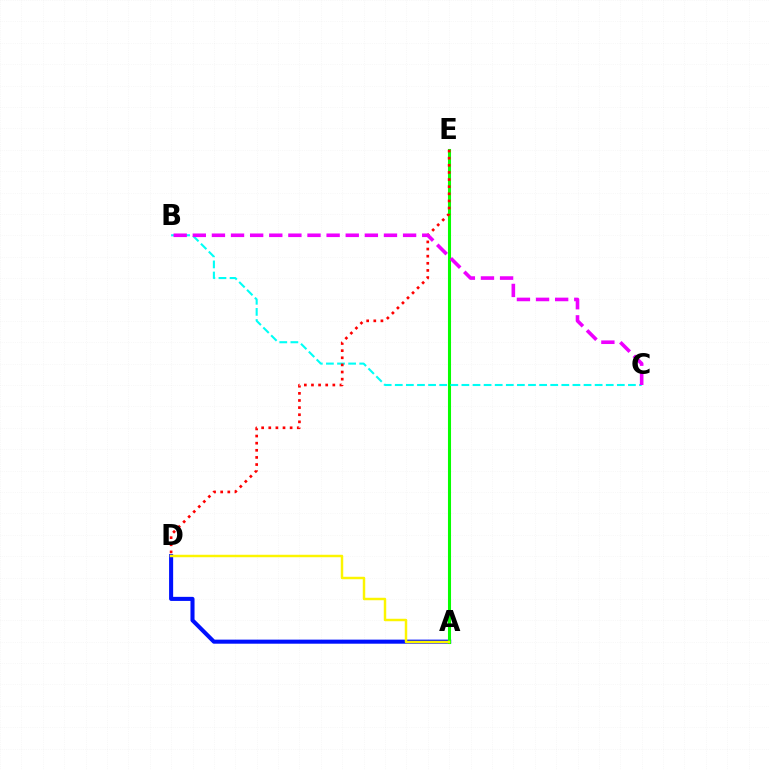{('A', 'D'): [{'color': '#0010ff', 'line_style': 'solid', 'thickness': 2.93}, {'color': '#fcf500', 'line_style': 'solid', 'thickness': 1.77}], ('A', 'E'): [{'color': '#08ff00', 'line_style': 'solid', 'thickness': 2.2}], ('B', 'C'): [{'color': '#00fff6', 'line_style': 'dashed', 'thickness': 1.51}, {'color': '#ee00ff', 'line_style': 'dashed', 'thickness': 2.6}], ('D', 'E'): [{'color': '#ff0000', 'line_style': 'dotted', 'thickness': 1.94}]}